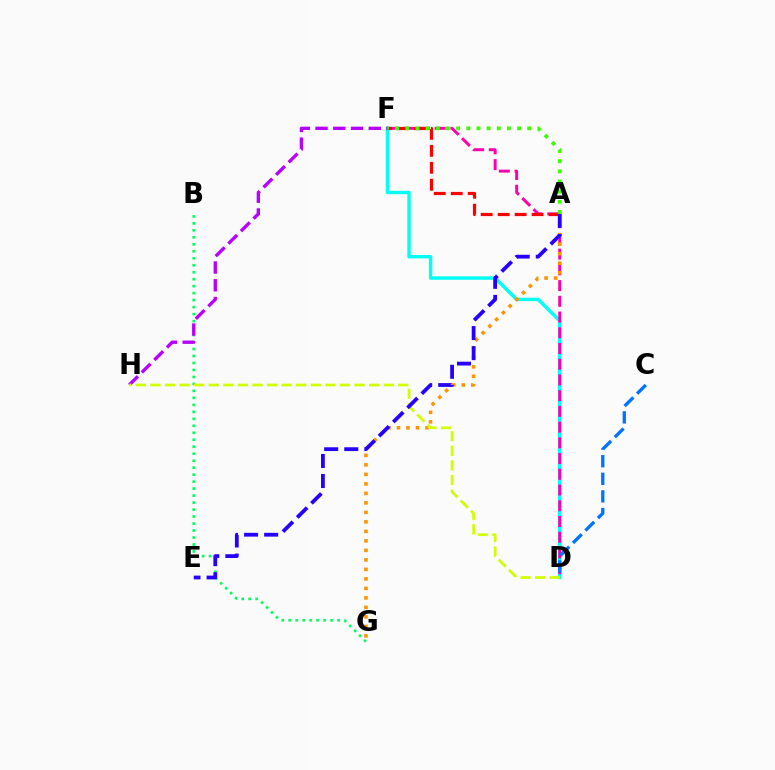{('D', 'F'): [{'color': '#00fff6', 'line_style': 'solid', 'thickness': 2.47}, {'color': '#ff00ac', 'line_style': 'dashed', 'thickness': 2.14}], ('B', 'G'): [{'color': '#00ff5c', 'line_style': 'dotted', 'thickness': 1.9}], ('F', 'H'): [{'color': '#b900ff', 'line_style': 'dashed', 'thickness': 2.41}], ('A', 'G'): [{'color': '#ff9400', 'line_style': 'dotted', 'thickness': 2.58}], ('C', 'D'): [{'color': '#0074ff', 'line_style': 'dashed', 'thickness': 2.39}], ('D', 'H'): [{'color': '#d1ff00', 'line_style': 'dashed', 'thickness': 1.98}], ('A', 'F'): [{'color': '#ff0000', 'line_style': 'dashed', 'thickness': 2.31}, {'color': '#3dff00', 'line_style': 'dotted', 'thickness': 2.76}], ('A', 'E'): [{'color': '#2500ff', 'line_style': 'dashed', 'thickness': 2.73}]}